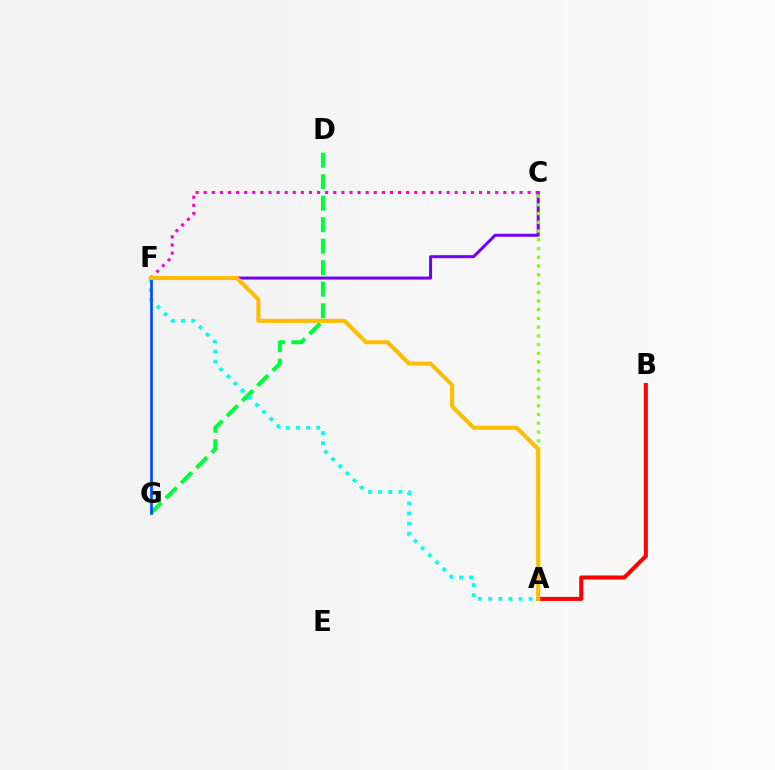{('C', 'F'): [{'color': '#7200ff', 'line_style': 'solid', 'thickness': 2.17}, {'color': '#ff00cf', 'line_style': 'dotted', 'thickness': 2.2}], ('A', 'C'): [{'color': '#84ff00', 'line_style': 'dotted', 'thickness': 2.37}], ('D', 'G'): [{'color': '#00ff39', 'line_style': 'dashed', 'thickness': 2.92}], ('A', 'F'): [{'color': '#00fff6', 'line_style': 'dotted', 'thickness': 2.74}, {'color': '#ffbd00', 'line_style': 'solid', 'thickness': 2.94}], ('A', 'B'): [{'color': '#ff0000', 'line_style': 'solid', 'thickness': 2.91}], ('F', 'G'): [{'color': '#004bff', 'line_style': 'solid', 'thickness': 1.94}]}